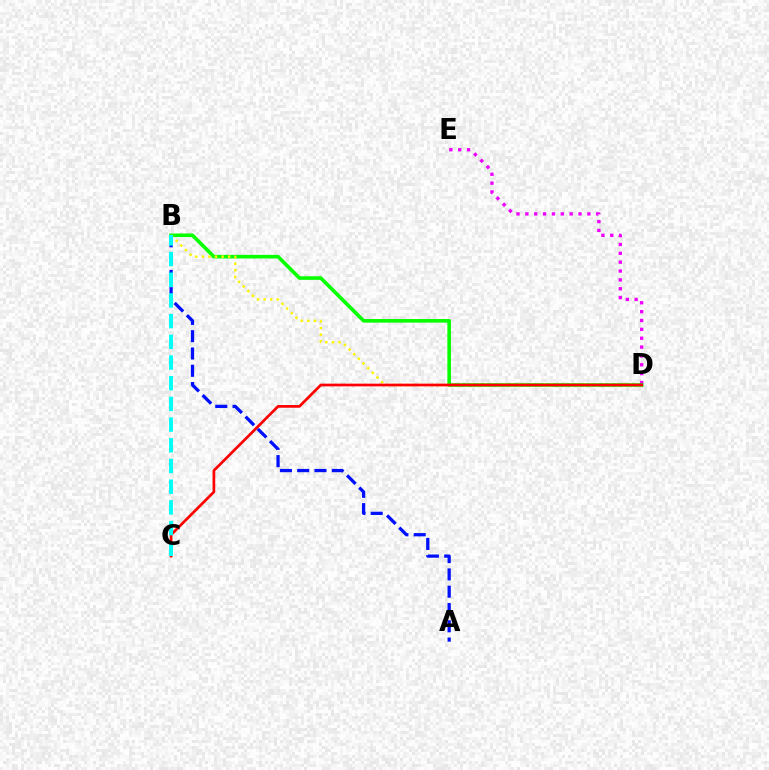{('D', 'E'): [{'color': '#ee00ff', 'line_style': 'dotted', 'thickness': 2.41}], ('B', 'D'): [{'color': '#08ff00', 'line_style': 'solid', 'thickness': 2.6}, {'color': '#fcf500', 'line_style': 'dotted', 'thickness': 1.78}], ('C', 'D'): [{'color': '#ff0000', 'line_style': 'solid', 'thickness': 1.95}], ('A', 'B'): [{'color': '#0010ff', 'line_style': 'dashed', 'thickness': 2.35}], ('B', 'C'): [{'color': '#00fff6', 'line_style': 'dashed', 'thickness': 2.81}]}